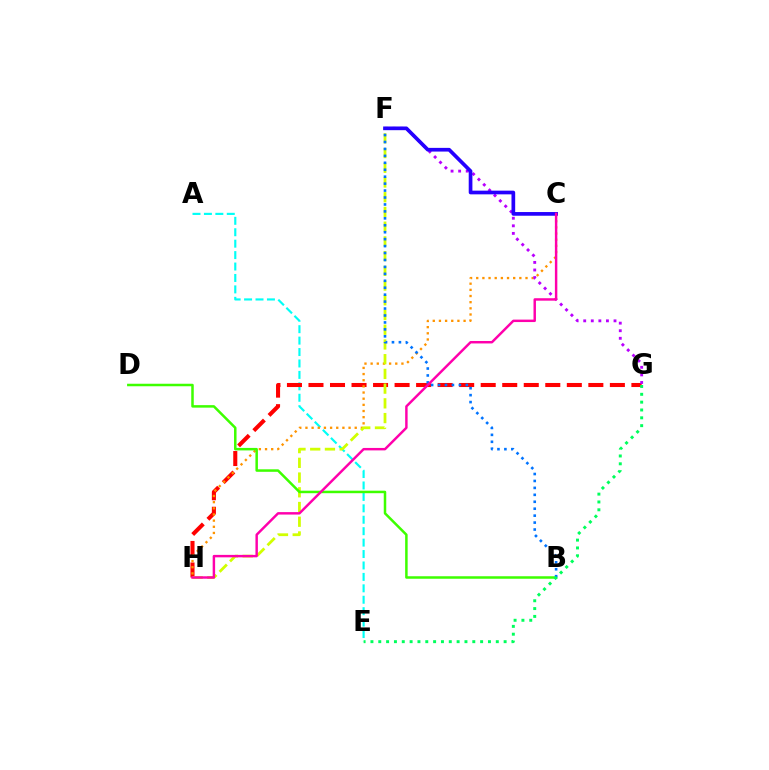{('A', 'E'): [{'color': '#00fff6', 'line_style': 'dashed', 'thickness': 1.55}], ('G', 'H'): [{'color': '#ff0000', 'line_style': 'dashed', 'thickness': 2.92}], ('C', 'H'): [{'color': '#ff9400', 'line_style': 'dotted', 'thickness': 1.67}, {'color': '#ff00ac', 'line_style': 'solid', 'thickness': 1.77}], ('F', 'H'): [{'color': '#d1ff00', 'line_style': 'dashed', 'thickness': 2.0}], ('F', 'G'): [{'color': '#b900ff', 'line_style': 'dotted', 'thickness': 2.06}], ('B', 'D'): [{'color': '#3dff00', 'line_style': 'solid', 'thickness': 1.8}], ('B', 'F'): [{'color': '#0074ff', 'line_style': 'dotted', 'thickness': 1.89}], ('C', 'F'): [{'color': '#2500ff', 'line_style': 'solid', 'thickness': 2.66}], ('E', 'G'): [{'color': '#00ff5c', 'line_style': 'dotted', 'thickness': 2.13}]}